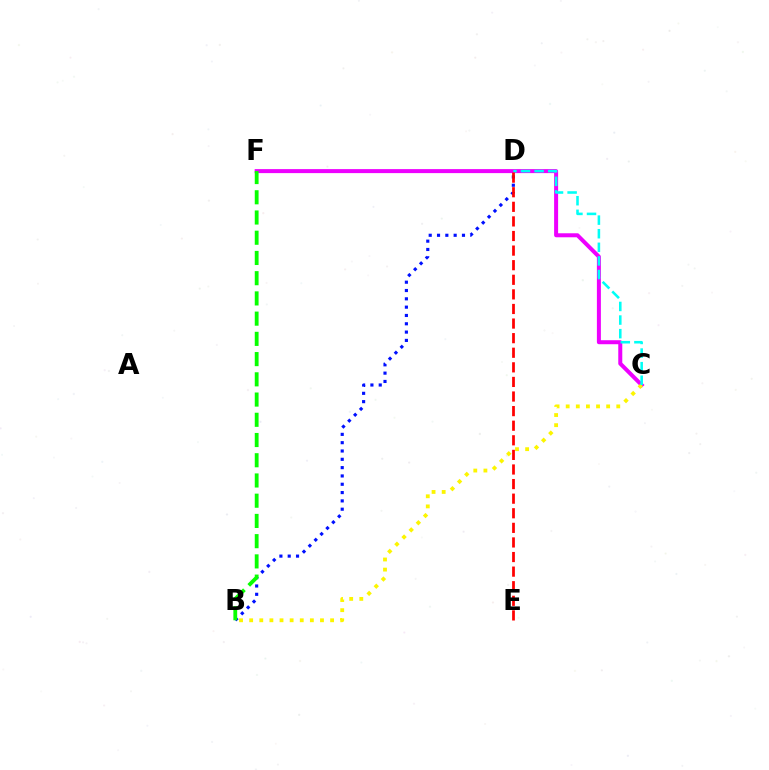{('C', 'F'): [{'color': '#ee00ff', 'line_style': 'solid', 'thickness': 2.88}], ('B', 'C'): [{'color': '#fcf500', 'line_style': 'dotted', 'thickness': 2.75}], ('C', 'D'): [{'color': '#00fff6', 'line_style': 'dashed', 'thickness': 1.85}], ('B', 'D'): [{'color': '#0010ff', 'line_style': 'dotted', 'thickness': 2.26}], ('B', 'F'): [{'color': '#08ff00', 'line_style': 'dashed', 'thickness': 2.75}], ('D', 'E'): [{'color': '#ff0000', 'line_style': 'dashed', 'thickness': 1.98}]}